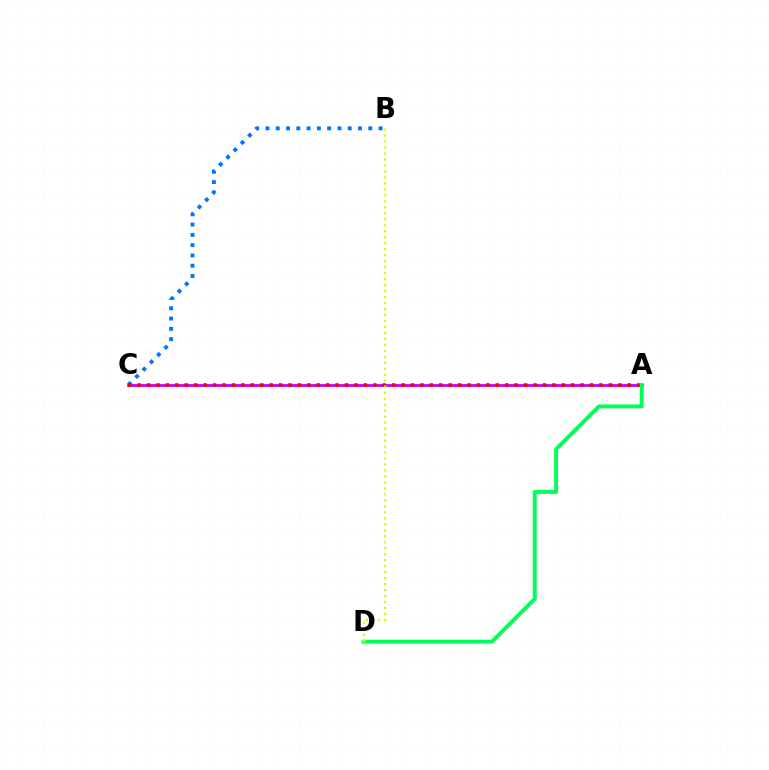{('A', 'C'): [{'color': '#b900ff', 'line_style': 'solid', 'thickness': 1.96}, {'color': '#ff0000', 'line_style': 'dotted', 'thickness': 2.56}], ('B', 'C'): [{'color': '#0074ff', 'line_style': 'dotted', 'thickness': 2.79}], ('A', 'D'): [{'color': '#00ff5c', 'line_style': 'solid', 'thickness': 2.82}], ('B', 'D'): [{'color': '#d1ff00', 'line_style': 'dotted', 'thickness': 1.62}]}